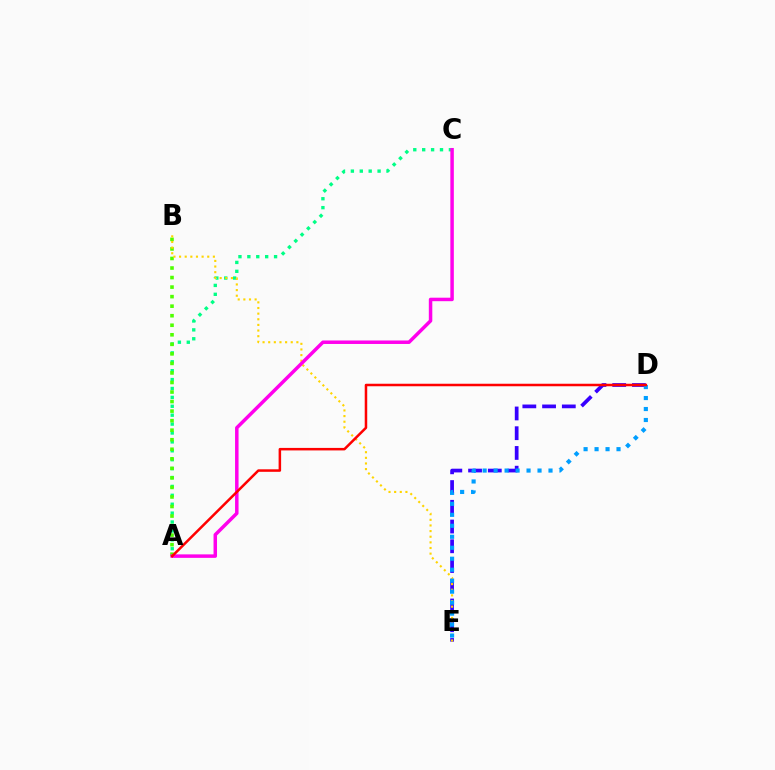{('A', 'C'): [{'color': '#00ff86', 'line_style': 'dotted', 'thickness': 2.42}, {'color': '#ff00ed', 'line_style': 'solid', 'thickness': 2.51}], ('A', 'B'): [{'color': '#4fff00', 'line_style': 'dotted', 'thickness': 2.59}], ('D', 'E'): [{'color': '#3700ff', 'line_style': 'dashed', 'thickness': 2.68}, {'color': '#009eff', 'line_style': 'dotted', 'thickness': 2.98}], ('B', 'E'): [{'color': '#ffd500', 'line_style': 'dotted', 'thickness': 1.53}], ('A', 'D'): [{'color': '#ff0000', 'line_style': 'solid', 'thickness': 1.81}]}